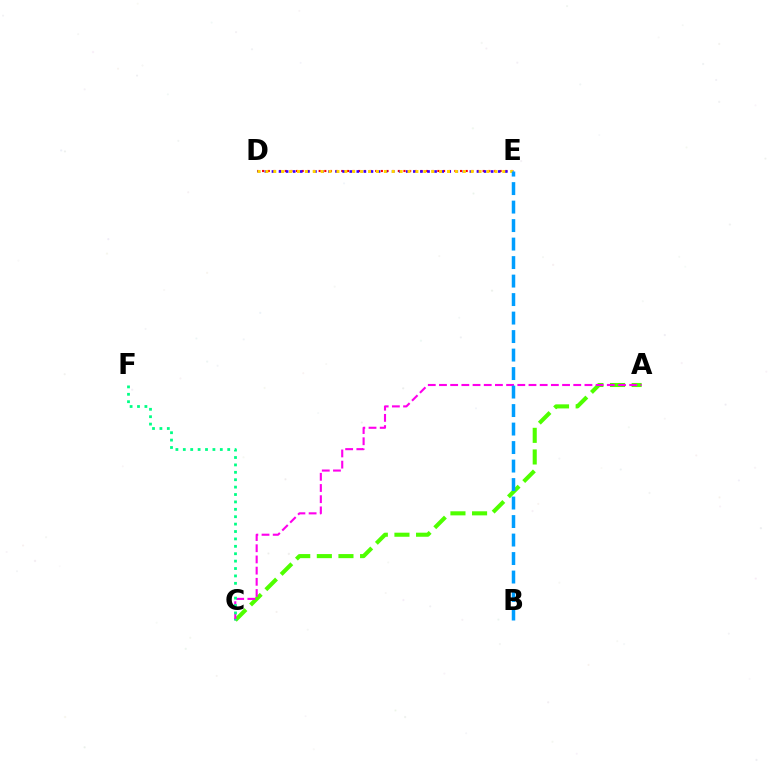{('A', 'C'): [{'color': '#4fff00', 'line_style': 'dashed', 'thickness': 2.94}, {'color': '#ff00ed', 'line_style': 'dashed', 'thickness': 1.52}], ('D', 'E'): [{'color': '#ff0000', 'line_style': 'dotted', 'thickness': 1.54}, {'color': '#3700ff', 'line_style': 'dotted', 'thickness': 1.92}, {'color': '#ffd500', 'line_style': 'dotted', 'thickness': 2.15}], ('C', 'F'): [{'color': '#00ff86', 'line_style': 'dotted', 'thickness': 2.01}], ('B', 'E'): [{'color': '#009eff', 'line_style': 'dashed', 'thickness': 2.51}]}